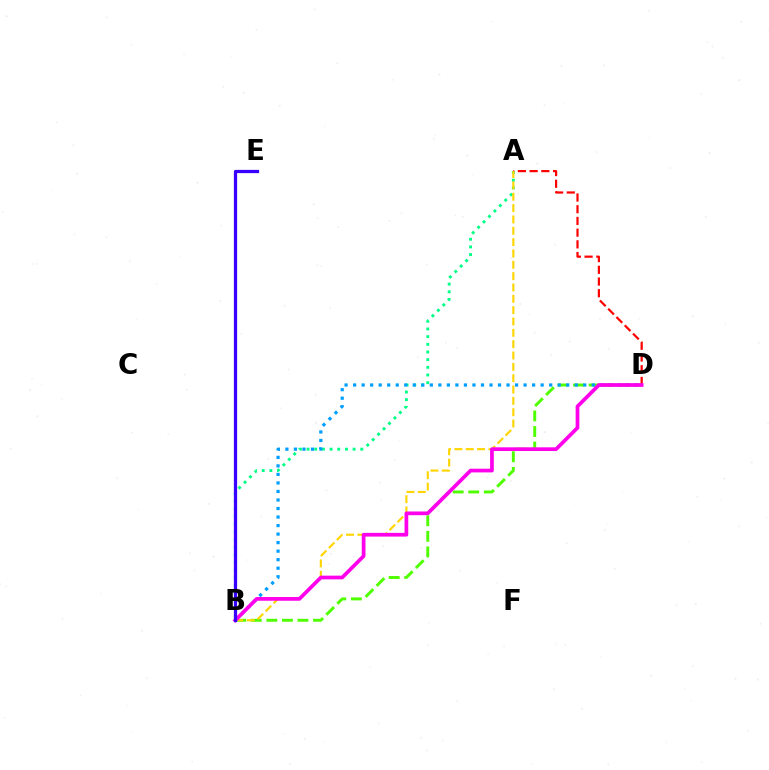{('A', 'B'): [{'color': '#00ff86', 'line_style': 'dotted', 'thickness': 2.08}, {'color': '#ffd500', 'line_style': 'dashed', 'thickness': 1.54}], ('B', 'D'): [{'color': '#4fff00', 'line_style': 'dashed', 'thickness': 2.11}, {'color': '#009eff', 'line_style': 'dotted', 'thickness': 2.32}, {'color': '#ff00ed', 'line_style': 'solid', 'thickness': 2.68}], ('A', 'D'): [{'color': '#ff0000', 'line_style': 'dashed', 'thickness': 1.59}], ('B', 'E'): [{'color': '#3700ff', 'line_style': 'solid', 'thickness': 2.33}]}